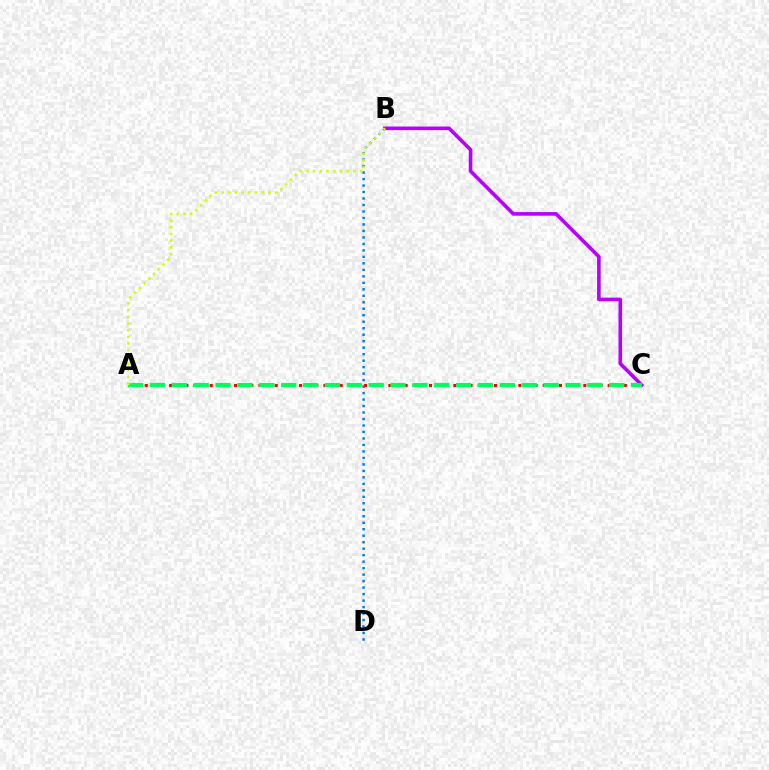{('B', 'D'): [{'color': '#0074ff', 'line_style': 'dotted', 'thickness': 1.76}], ('A', 'C'): [{'color': '#ff0000', 'line_style': 'dotted', 'thickness': 2.21}, {'color': '#00ff5c', 'line_style': 'dashed', 'thickness': 2.97}], ('B', 'C'): [{'color': '#b900ff', 'line_style': 'solid', 'thickness': 2.6}], ('A', 'B'): [{'color': '#d1ff00', 'line_style': 'dotted', 'thickness': 1.82}]}